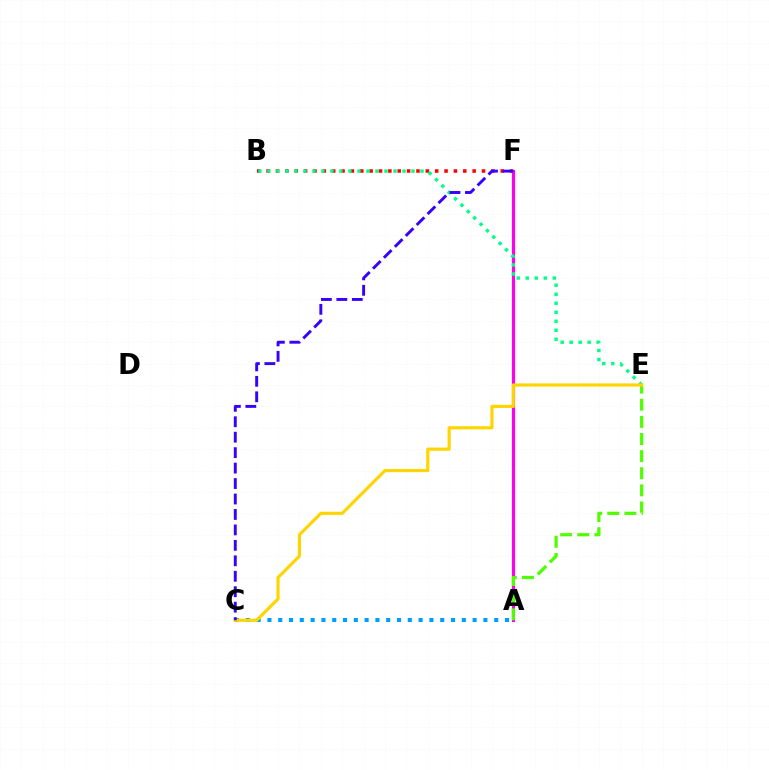{('A', 'F'): [{'color': '#ff00ed', 'line_style': 'solid', 'thickness': 2.28}], ('B', 'F'): [{'color': '#ff0000', 'line_style': 'dotted', 'thickness': 2.54}], ('A', 'E'): [{'color': '#4fff00', 'line_style': 'dashed', 'thickness': 2.33}], ('B', 'E'): [{'color': '#00ff86', 'line_style': 'dotted', 'thickness': 2.45}], ('A', 'C'): [{'color': '#009eff', 'line_style': 'dotted', 'thickness': 2.93}], ('C', 'E'): [{'color': '#ffd500', 'line_style': 'solid', 'thickness': 2.28}], ('C', 'F'): [{'color': '#3700ff', 'line_style': 'dashed', 'thickness': 2.1}]}